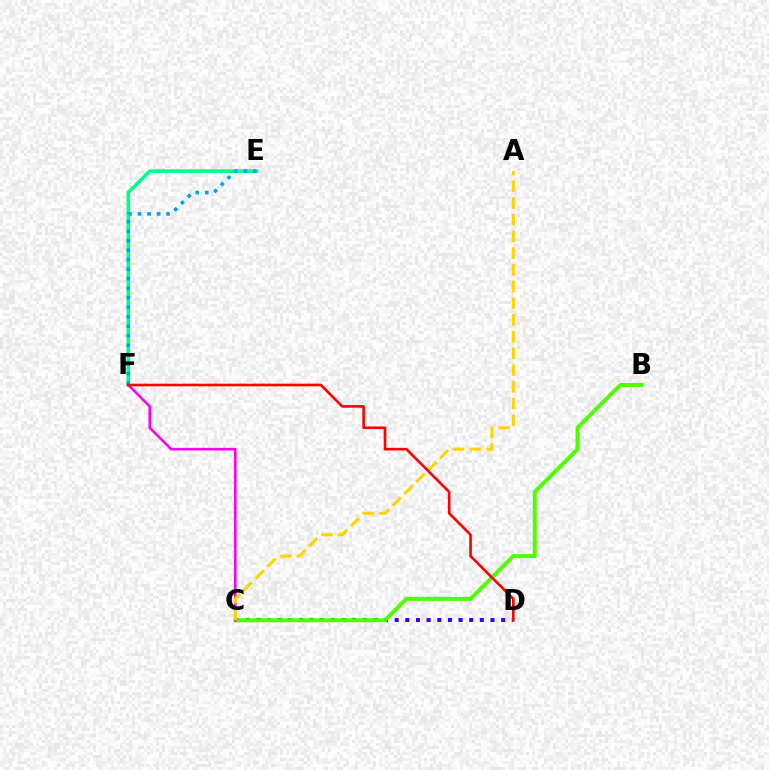{('C', 'D'): [{'color': '#3700ff', 'line_style': 'dotted', 'thickness': 2.89}], ('B', 'C'): [{'color': '#4fff00', 'line_style': 'solid', 'thickness': 2.86}], ('E', 'F'): [{'color': '#00ff86', 'line_style': 'solid', 'thickness': 2.56}, {'color': '#009eff', 'line_style': 'dotted', 'thickness': 2.58}], ('C', 'F'): [{'color': '#ff00ed', 'line_style': 'solid', 'thickness': 1.87}], ('A', 'C'): [{'color': '#ffd500', 'line_style': 'dashed', 'thickness': 2.27}], ('D', 'F'): [{'color': '#ff0000', 'line_style': 'solid', 'thickness': 1.89}]}